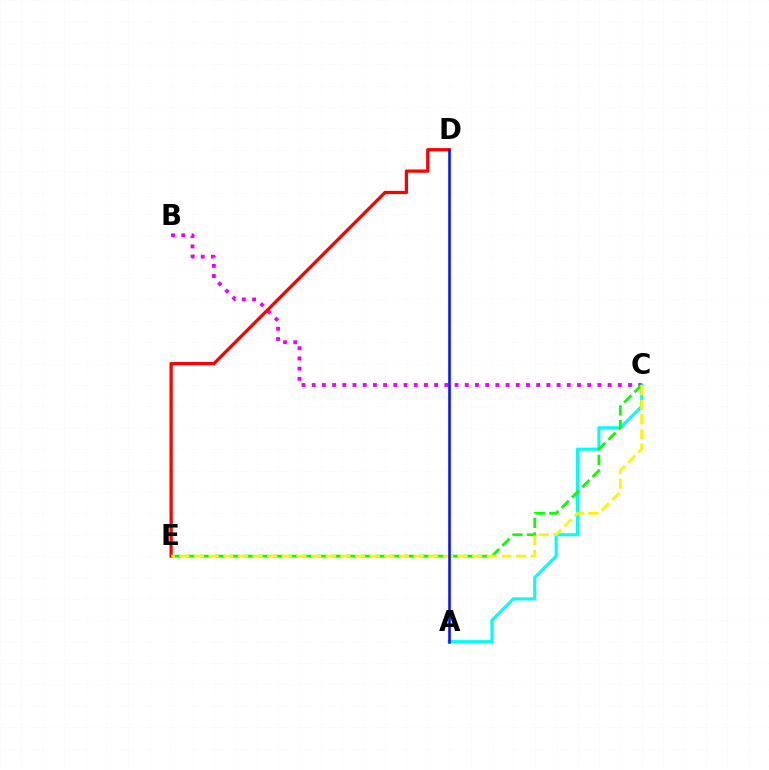{('A', 'C'): [{'color': '#00fff6', 'line_style': 'solid', 'thickness': 2.22}], ('B', 'C'): [{'color': '#ee00ff', 'line_style': 'dotted', 'thickness': 2.77}], ('D', 'E'): [{'color': '#ff0000', 'line_style': 'solid', 'thickness': 2.35}], ('C', 'E'): [{'color': '#08ff00', 'line_style': 'dashed', 'thickness': 1.98}, {'color': '#fcf500', 'line_style': 'dashed', 'thickness': 1.99}], ('A', 'D'): [{'color': '#0010ff', 'line_style': 'solid', 'thickness': 1.83}]}